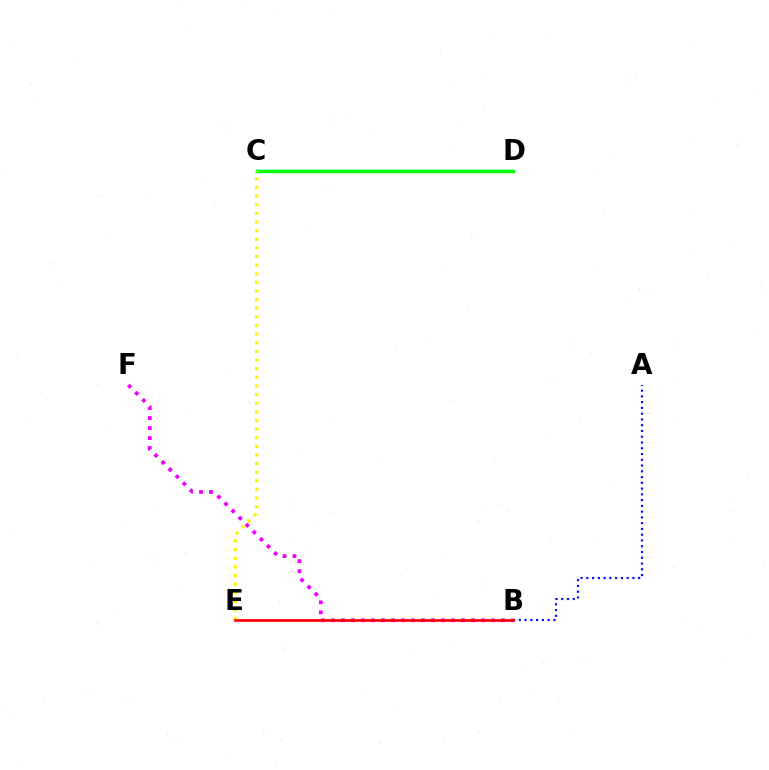{('C', 'D'): [{'color': '#00fff6', 'line_style': 'solid', 'thickness': 1.79}, {'color': '#08ff00', 'line_style': 'solid', 'thickness': 2.49}], ('B', 'F'): [{'color': '#ee00ff', 'line_style': 'dotted', 'thickness': 2.72}], ('C', 'E'): [{'color': '#fcf500', 'line_style': 'dotted', 'thickness': 2.34}], ('A', 'B'): [{'color': '#0010ff', 'line_style': 'dotted', 'thickness': 1.57}], ('B', 'E'): [{'color': '#ff0000', 'line_style': 'solid', 'thickness': 1.93}]}